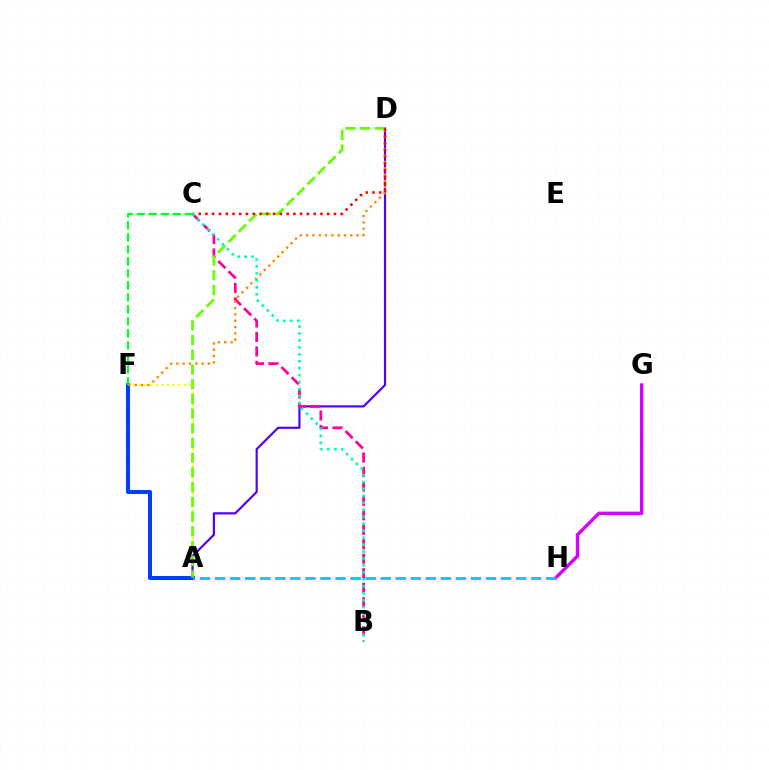{('A', 'F'): [{'color': '#eeff00', 'line_style': 'dotted', 'thickness': 1.51}, {'color': '#003fff', 'line_style': 'solid', 'thickness': 2.91}], ('A', 'D'): [{'color': '#4f00ff', 'line_style': 'solid', 'thickness': 1.56}, {'color': '#66ff00', 'line_style': 'dashed', 'thickness': 2.0}], ('B', 'C'): [{'color': '#ff00a0', 'line_style': 'dashed', 'thickness': 1.96}, {'color': '#00ffaf', 'line_style': 'dotted', 'thickness': 1.89}], ('D', 'F'): [{'color': '#ff8800', 'line_style': 'dotted', 'thickness': 1.71}], ('C', 'D'): [{'color': '#ff0000', 'line_style': 'dotted', 'thickness': 1.84}], ('G', 'H'): [{'color': '#d600ff', 'line_style': 'solid', 'thickness': 2.44}], ('A', 'H'): [{'color': '#00c7ff', 'line_style': 'dashed', 'thickness': 2.04}], ('C', 'F'): [{'color': '#00ff27', 'line_style': 'dashed', 'thickness': 1.63}]}